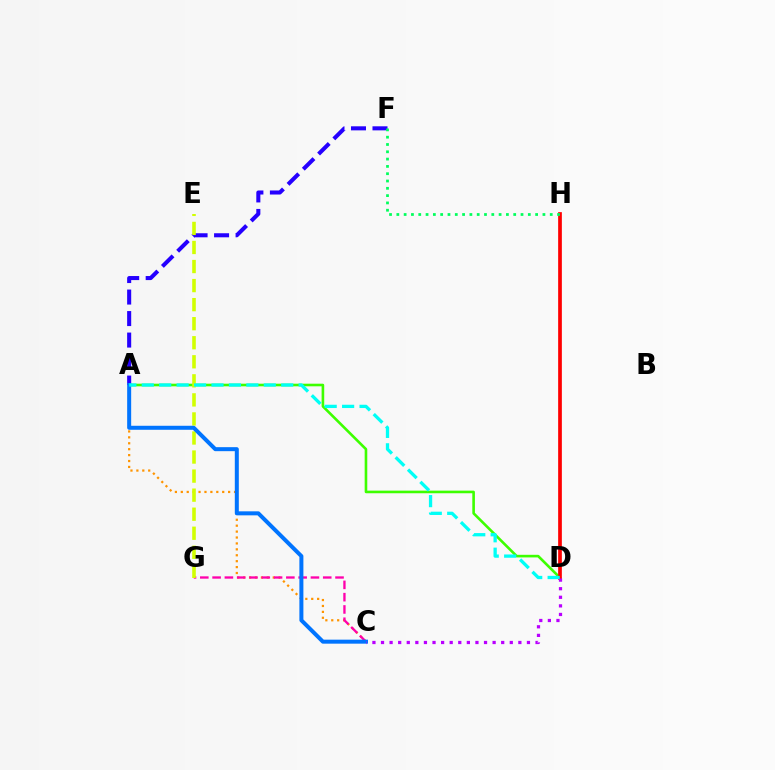{('A', 'D'): [{'color': '#3dff00', 'line_style': 'solid', 'thickness': 1.88}, {'color': '#00fff6', 'line_style': 'dashed', 'thickness': 2.37}], ('D', 'H'): [{'color': '#ff0000', 'line_style': 'solid', 'thickness': 2.67}], ('A', 'C'): [{'color': '#ff9400', 'line_style': 'dotted', 'thickness': 1.61}, {'color': '#0074ff', 'line_style': 'solid', 'thickness': 2.88}], ('A', 'F'): [{'color': '#2500ff', 'line_style': 'dashed', 'thickness': 2.92}], ('F', 'H'): [{'color': '#00ff5c', 'line_style': 'dotted', 'thickness': 1.98}], ('C', 'G'): [{'color': '#ff00ac', 'line_style': 'dashed', 'thickness': 1.67}], ('E', 'G'): [{'color': '#d1ff00', 'line_style': 'dashed', 'thickness': 2.59}], ('C', 'D'): [{'color': '#b900ff', 'line_style': 'dotted', 'thickness': 2.33}]}